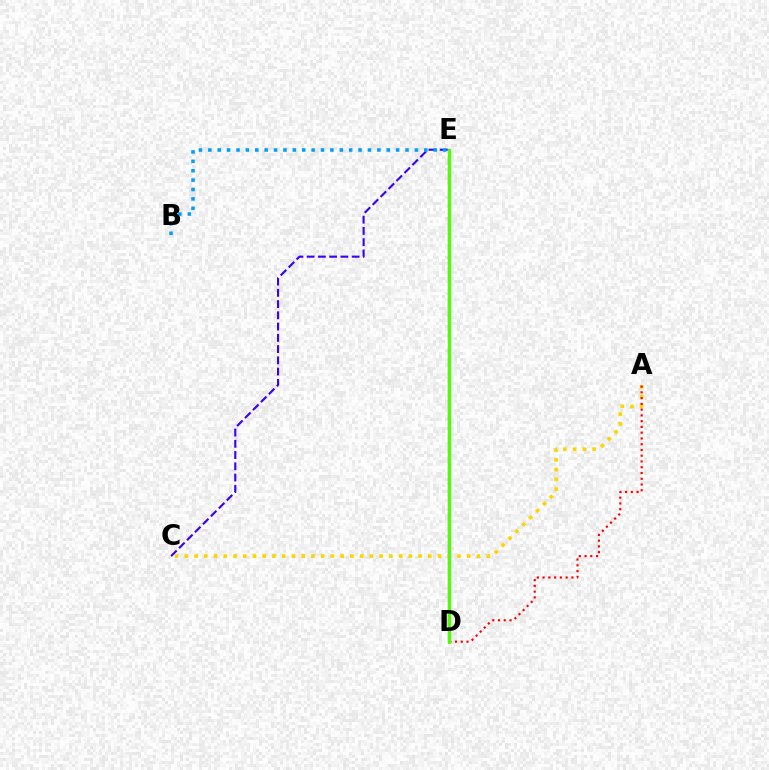{('A', 'C'): [{'color': '#ffd500', 'line_style': 'dotted', 'thickness': 2.65}], ('A', 'D'): [{'color': '#ff0000', 'line_style': 'dotted', 'thickness': 1.56}], ('D', 'E'): [{'color': '#ff00ed', 'line_style': 'solid', 'thickness': 1.62}, {'color': '#00ff86', 'line_style': 'dashed', 'thickness': 1.51}, {'color': '#4fff00', 'line_style': 'solid', 'thickness': 2.25}], ('C', 'E'): [{'color': '#3700ff', 'line_style': 'dashed', 'thickness': 1.53}], ('B', 'E'): [{'color': '#009eff', 'line_style': 'dotted', 'thickness': 2.55}]}